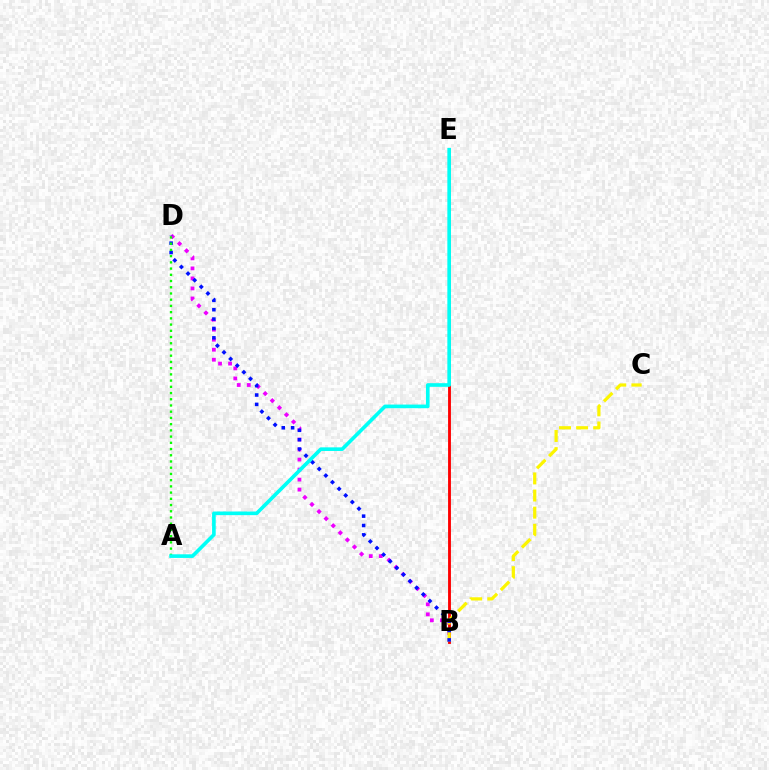{('B', 'D'): [{'color': '#ee00ff', 'line_style': 'dotted', 'thickness': 2.72}, {'color': '#0010ff', 'line_style': 'dotted', 'thickness': 2.54}], ('B', 'E'): [{'color': '#ff0000', 'line_style': 'solid', 'thickness': 2.06}], ('B', 'C'): [{'color': '#fcf500', 'line_style': 'dashed', 'thickness': 2.32}], ('A', 'D'): [{'color': '#08ff00', 'line_style': 'dotted', 'thickness': 1.69}], ('A', 'E'): [{'color': '#00fff6', 'line_style': 'solid', 'thickness': 2.62}]}